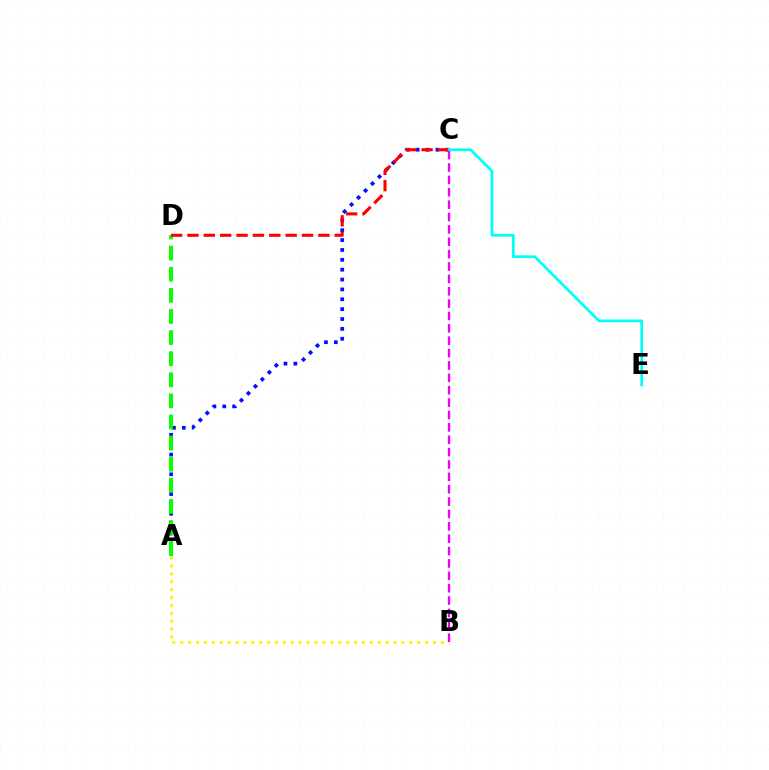{('A', 'C'): [{'color': '#0010ff', 'line_style': 'dotted', 'thickness': 2.68}], ('A', 'D'): [{'color': '#08ff00', 'line_style': 'dashed', 'thickness': 2.87}], ('A', 'B'): [{'color': '#fcf500', 'line_style': 'dotted', 'thickness': 2.15}], ('C', 'D'): [{'color': '#ff0000', 'line_style': 'dashed', 'thickness': 2.22}], ('C', 'E'): [{'color': '#00fff6', 'line_style': 'solid', 'thickness': 1.95}], ('B', 'C'): [{'color': '#ee00ff', 'line_style': 'dashed', 'thickness': 1.68}]}